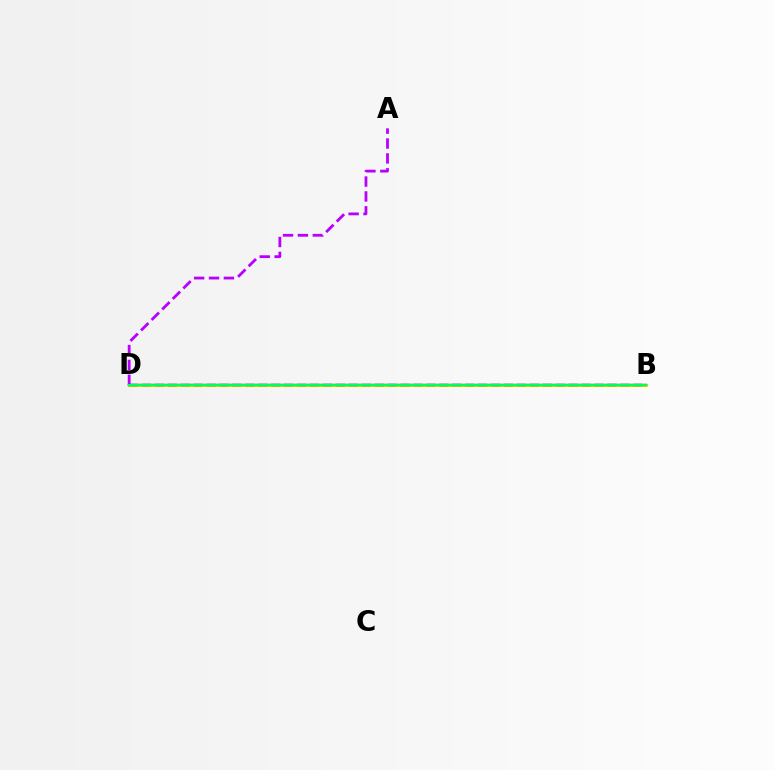{('B', 'D'): [{'color': '#d1ff00', 'line_style': 'solid', 'thickness': 2.26}, {'color': '#ff0000', 'line_style': 'solid', 'thickness': 1.7}, {'color': '#0074ff', 'line_style': 'dashed', 'thickness': 1.76}, {'color': '#00ff5c', 'line_style': 'solid', 'thickness': 1.52}], ('A', 'D'): [{'color': '#b900ff', 'line_style': 'dashed', 'thickness': 2.02}]}